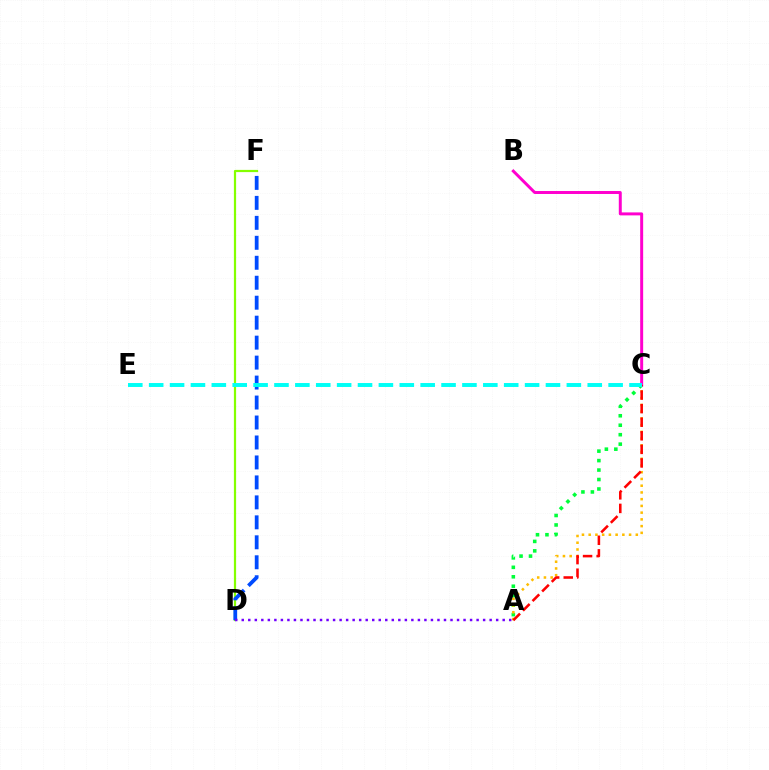{('D', 'F'): [{'color': '#84ff00', 'line_style': 'solid', 'thickness': 1.6}, {'color': '#004bff', 'line_style': 'dashed', 'thickness': 2.71}], ('A', 'C'): [{'color': '#00ff39', 'line_style': 'dotted', 'thickness': 2.57}, {'color': '#ffbd00', 'line_style': 'dotted', 'thickness': 1.83}, {'color': '#ff0000', 'line_style': 'dashed', 'thickness': 1.84}], ('B', 'C'): [{'color': '#ff00cf', 'line_style': 'solid', 'thickness': 2.14}], ('A', 'D'): [{'color': '#7200ff', 'line_style': 'dotted', 'thickness': 1.77}], ('C', 'E'): [{'color': '#00fff6', 'line_style': 'dashed', 'thickness': 2.84}]}